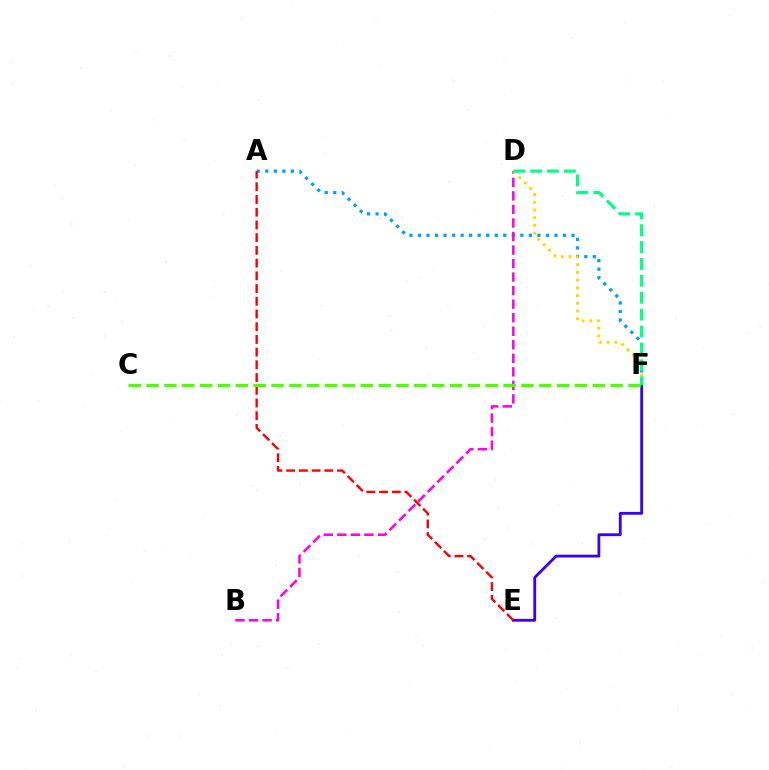{('A', 'F'): [{'color': '#009eff', 'line_style': 'dotted', 'thickness': 2.32}], ('E', 'F'): [{'color': '#3700ff', 'line_style': 'solid', 'thickness': 2.03}], ('B', 'D'): [{'color': '#ff00ed', 'line_style': 'dashed', 'thickness': 1.84}], ('D', 'F'): [{'color': '#ffd500', 'line_style': 'dotted', 'thickness': 2.1}, {'color': '#00ff86', 'line_style': 'dashed', 'thickness': 2.3}], ('A', 'E'): [{'color': '#ff0000', 'line_style': 'dashed', 'thickness': 1.73}], ('C', 'F'): [{'color': '#4fff00', 'line_style': 'dashed', 'thickness': 2.43}]}